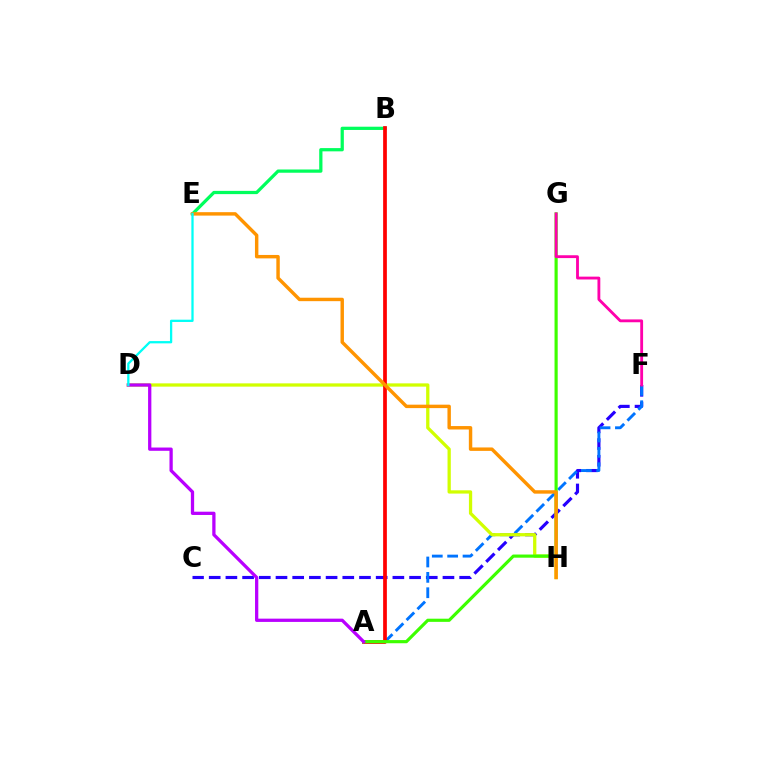{('C', 'F'): [{'color': '#2500ff', 'line_style': 'dashed', 'thickness': 2.27}], ('A', 'F'): [{'color': '#0074ff', 'line_style': 'dashed', 'thickness': 2.09}], ('B', 'E'): [{'color': '#00ff5c', 'line_style': 'solid', 'thickness': 2.34}], ('D', 'H'): [{'color': '#d1ff00', 'line_style': 'solid', 'thickness': 2.36}], ('A', 'B'): [{'color': '#ff0000', 'line_style': 'solid', 'thickness': 2.68}], ('A', 'G'): [{'color': '#3dff00', 'line_style': 'solid', 'thickness': 2.28}], ('E', 'H'): [{'color': '#ff9400', 'line_style': 'solid', 'thickness': 2.47}], ('F', 'G'): [{'color': '#ff00ac', 'line_style': 'solid', 'thickness': 2.04}], ('A', 'D'): [{'color': '#b900ff', 'line_style': 'solid', 'thickness': 2.35}], ('D', 'E'): [{'color': '#00fff6', 'line_style': 'solid', 'thickness': 1.64}]}